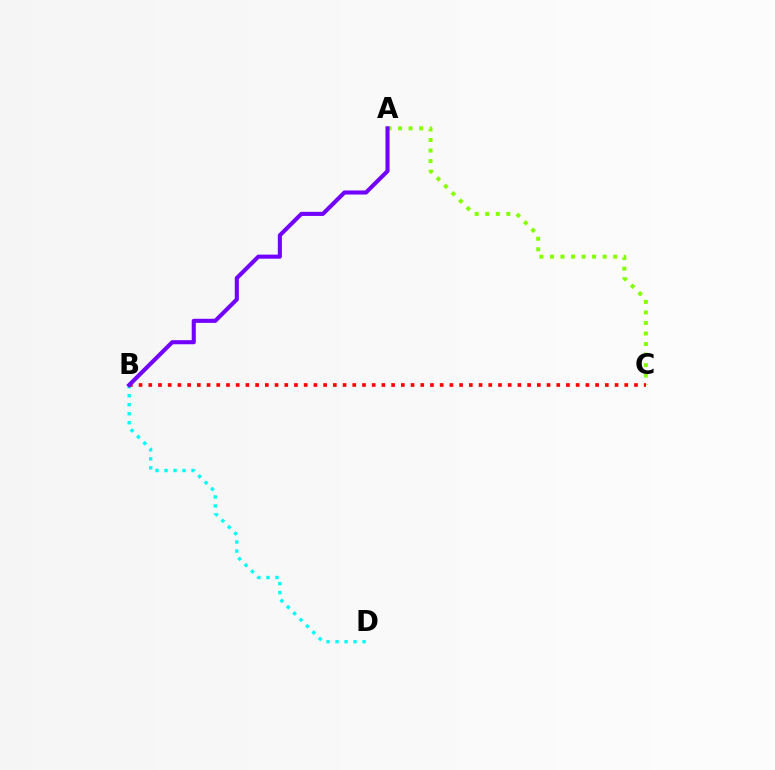{('B', 'D'): [{'color': '#00fff6', 'line_style': 'dotted', 'thickness': 2.45}], ('A', 'C'): [{'color': '#84ff00', 'line_style': 'dotted', 'thickness': 2.86}], ('B', 'C'): [{'color': '#ff0000', 'line_style': 'dotted', 'thickness': 2.64}], ('A', 'B'): [{'color': '#7200ff', 'line_style': 'solid', 'thickness': 2.94}]}